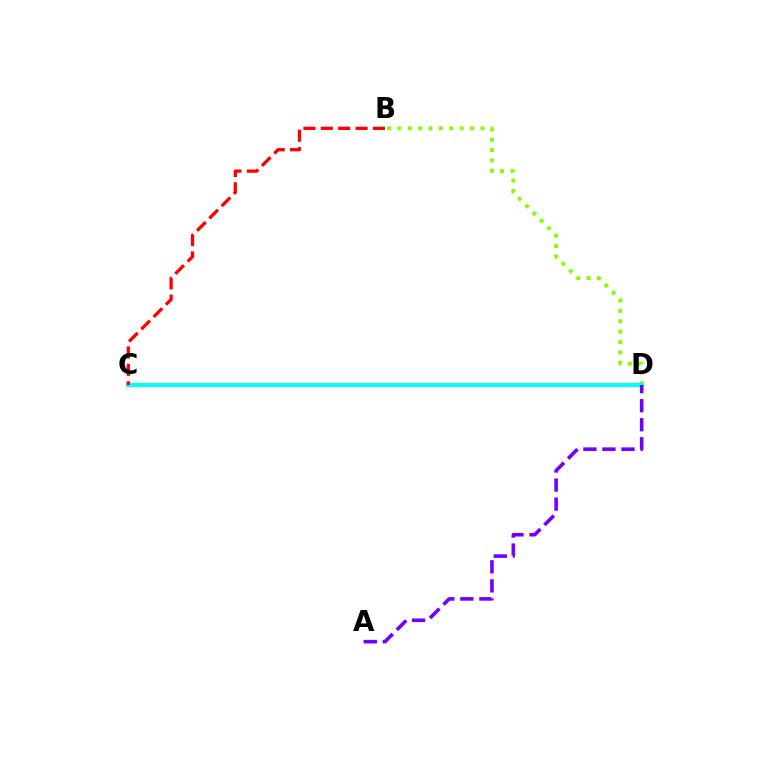{('B', 'D'): [{'color': '#84ff00', 'line_style': 'dotted', 'thickness': 2.82}], ('C', 'D'): [{'color': '#00fff6', 'line_style': 'solid', 'thickness': 2.94}], ('A', 'D'): [{'color': '#7200ff', 'line_style': 'dashed', 'thickness': 2.59}], ('B', 'C'): [{'color': '#ff0000', 'line_style': 'dashed', 'thickness': 2.36}]}